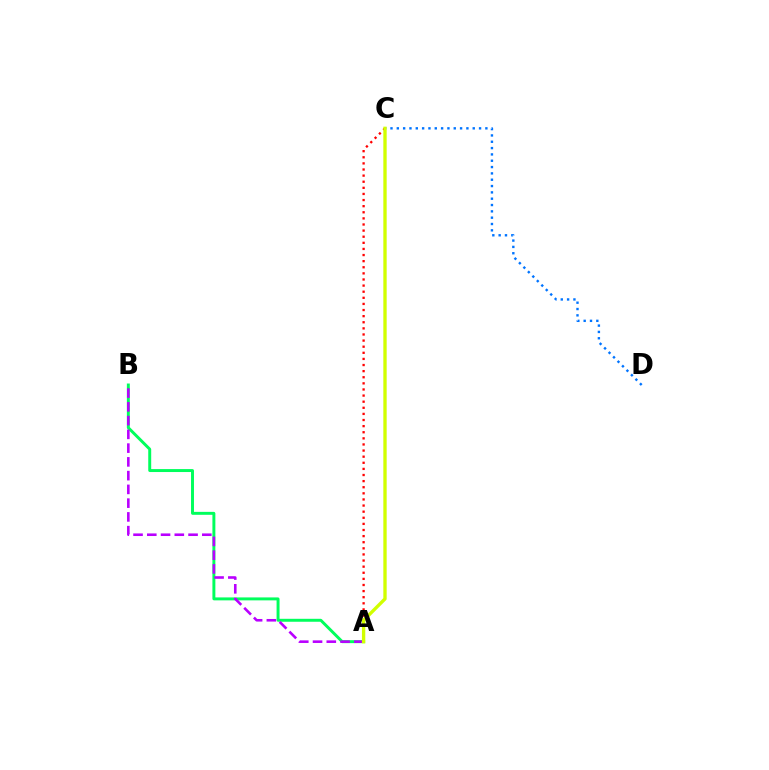{('C', 'D'): [{'color': '#0074ff', 'line_style': 'dotted', 'thickness': 1.72}], ('A', 'B'): [{'color': '#00ff5c', 'line_style': 'solid', 'thickness': 2.13}, {'color': '#b900ff', 'line_style': 'dashed', 'thickness': 1.87}], ('A', 'C'): [{'color': '#ff0000', 'line_style': 'dotted', 'thickness': 1.66}, {'color': '#d1ff00', 'line_style': 'solid', 'thickness': 2.41}]}